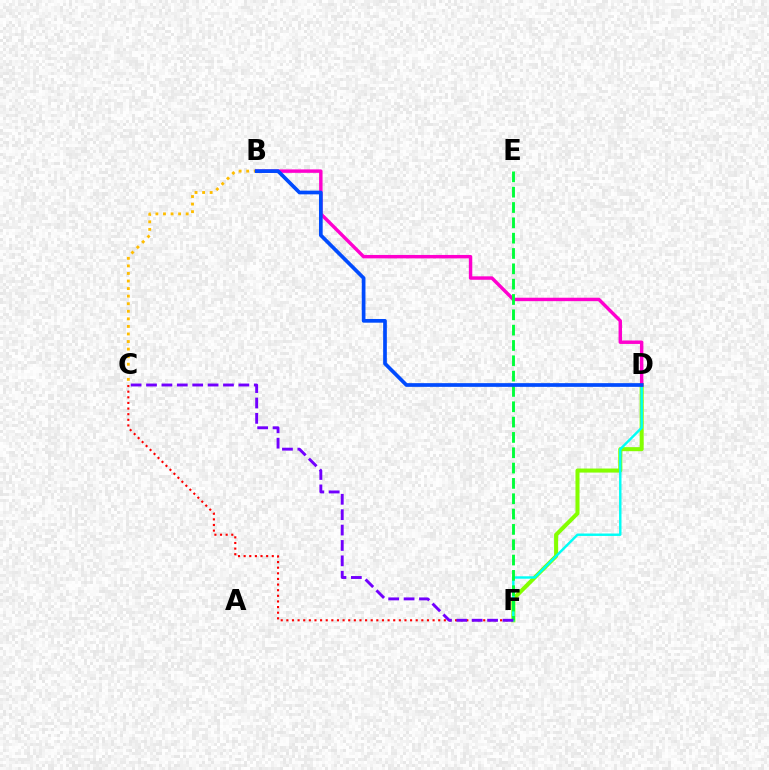{('C', 'F'): [{'color': '#ff0000', 'line_style': 'dotted', 'thickness': 1.53}, {'color': '#7200ff', 'line_style': 'dashed', 'thickness': 2.09}], ('D', 'F'): [{'color': '#84ff00', 'line_style': 'solid', 'thickness': 2.91}, {'color': '#00fff6', 'line_style': 'solid', 'thickness': 1.75}], ('B', 'C'): [{'color': '#ffbd00', 'line_style': 'dotted', 'thickness': 2.05}], ('B', 'D'): [{'color': '#ff00cf', 'line_style': 'solid', 'thickness': 2.47}, {'color': '#004bff', 'line_style': 'solid', 'thickness': 2.66}], ('E', 'F'): [{'color': '#00ff39', 'line_style': 'dashed', 'thickness': 2.08}]}